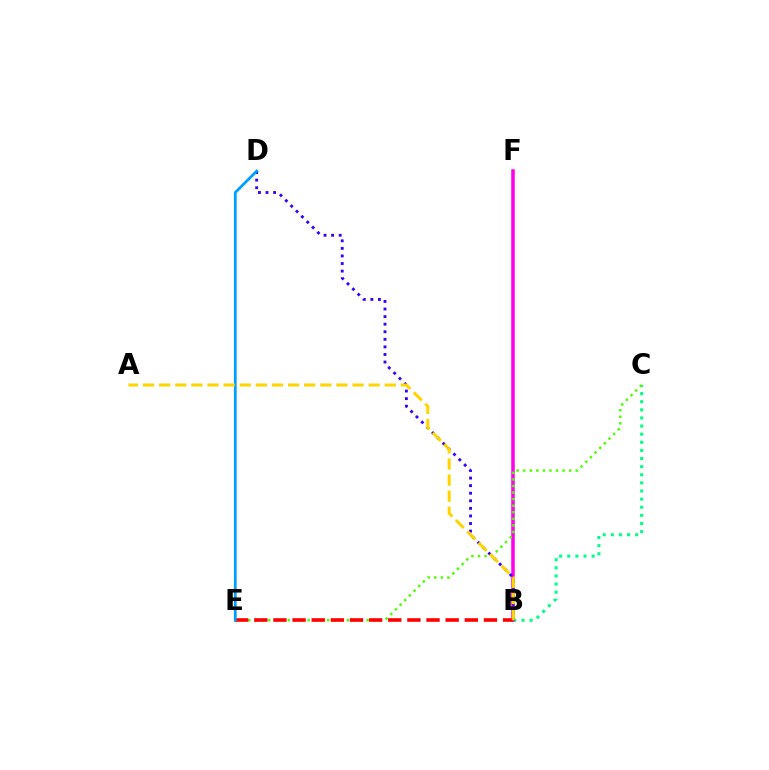{('B', 'C'): [{'color': '#00ff86', 'line_style': 'dotted', 'thickness': 2.21}], ('B', 'F'): [{'color': '#ff00ed', 'line_style': 'solid', 'thickness': 2.53}], ('B', 'D'): [{'color': '#3700ff', 'line_style': 'dotted', 'thickness': 2.06}], ('C', 'E'): [{'color': '#4fff00', 'line_style': 'dotted', 'thickness': 1.78}], ('B', 'E'): [{'color': '#ff0000', 'line_style': 'dashed', 'thickness': 2.6}], ('D', 'E'): [{'color': '#009eff', 'line_style': 'solid', 'thickness': 2.0}], ('A', 'B'): [{'color': '#ffd500', 'line_style': 'dashed', 'thickness': 2.19}]}